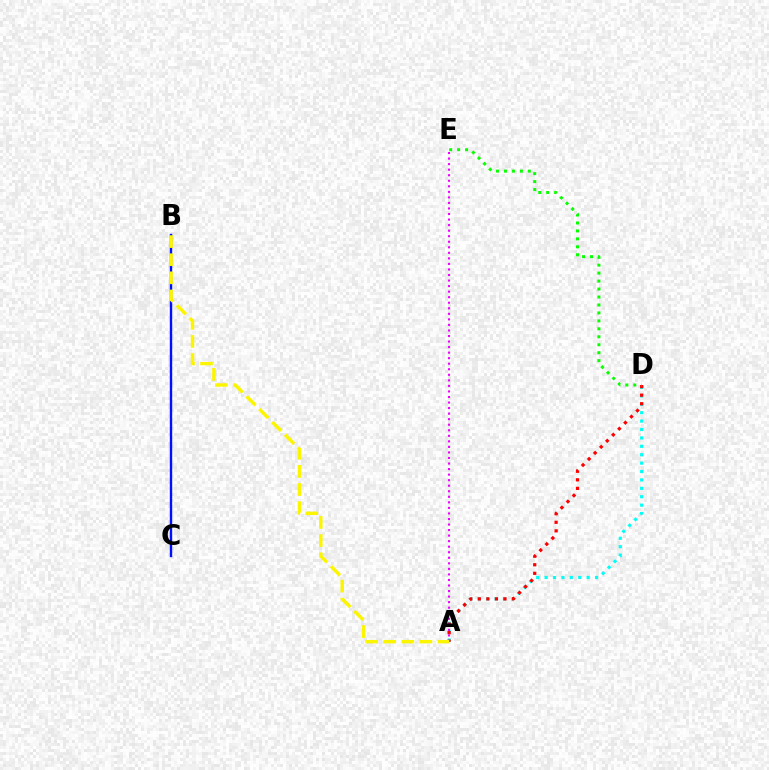{('A', 'D'): [{'color': '#00fff6', 'line_style': 'dotted', 'thickness': 2.28}, {'color': '#ff0000', 'line_style': 'dotted', 'thickness': 2.32}], ('A', 'E'): [{'color': '#ee00ff', 'line_style': 'dotted', 'thickness': 1.51}], ('D', 'E'): [{'color': '#08ff00', 'line_style': 'dotted', 'thickness': 2.16}], ('B', 'C'): [{'color': '#0010ff', 'line_style': 'solid', 'thickness': 1.72}], ('A', 'B'): [{'color': '#fcf500', 'line_style': 'dashed', 'thickness': 2.46}]}